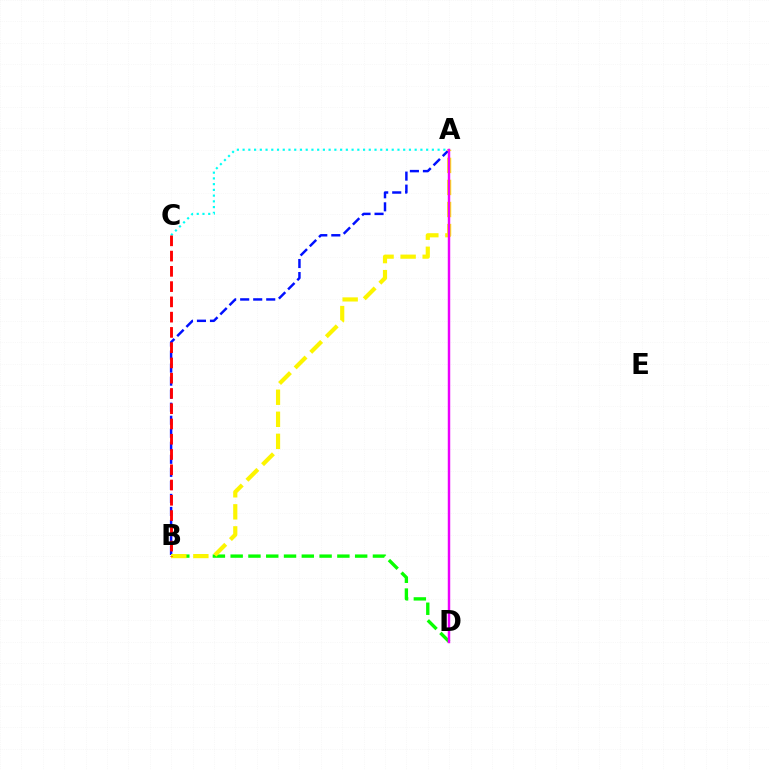{('A', 'B'): [{'color': '#0010ff', 'line_style': 'dashed', 'thickness': 1.77}, {'color': '#fcf500', 'line_style': 'dashed', 'thickness': 3.0}], ('B', 'D'): [{'color': '#08ff00', 'line_style': 'dashed', 'thickness': 2.42}], ('A', 'C'): [{'color': '#00fff6', 'line_style': 'dotted', 'thickness': 1.56}], ('B', 'C'): [{'color': '#ff0000', 'line_style': 'dashed', 'thickness': 2.07}], ('A', 'D'): [{'color': '#ee00ff', 'line_style': 'solid', 'thickness': 1.77}]}